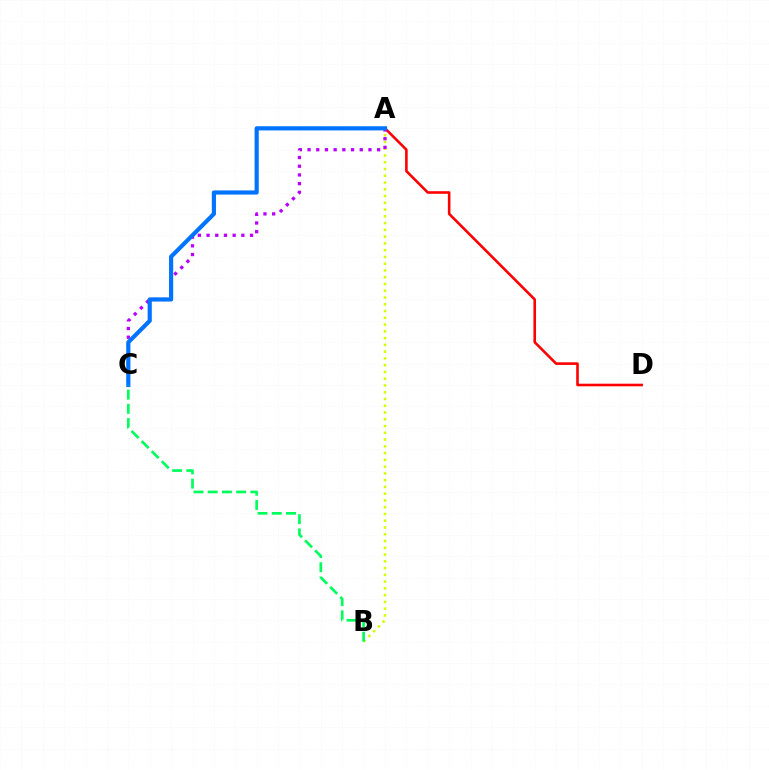{('A', 'B'): [{'color': '#d1ff00', 'line_style': 'dotted', 'thickness': 1.84}], ('A', 'D'): [{'color': '#ff0000', 'line_style': 'solid', 'thickness': 1.87}], ('A', 'C'): [{'color': '#b900ff', 'line_style': 'dotted', 'thickness': 2.36}, {'color': '#0074ff', 'line_style': 'solid', 'thickness': 2.99}], ('B', 'C'): [{'color': '#00ff5c', 'line_style': 'dashed', 'thickness': 1.93}]}